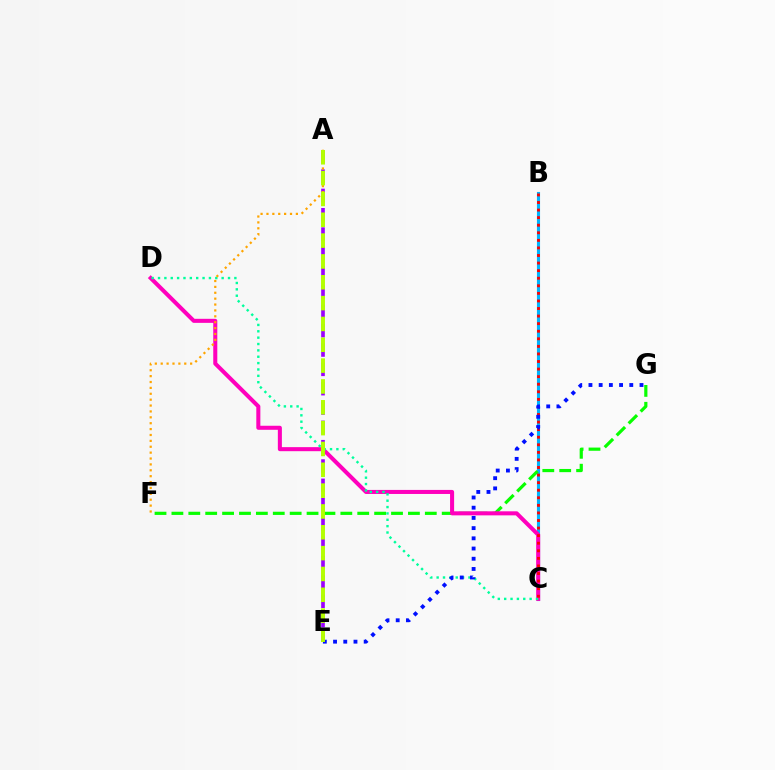{('B', 'C'): [{'color': '#00b5ff', 'line_style': 'solid', 'thickness': 2.24}, {'color': '#ff0000', 'line_style': 'dotted', 'thickness': 2.06}], ('F', 'G'): [{'color': '#08ff00', 'line_style': 'dashed', 'thickness': 2.29}], ('C', 'D'): [{'color': '#ff00bd', 'line_style': 'solid', 'thickness': 2.91}, {'color': '#00ff9d', 'line_style': 'dotted', 'thickness': 1.73}], ('A', 'E'): [{'color': '#9b00ff', 'line_style': 'dashed', 'thickness': 2.63}, {'color': '#b3ff00', 'line_style': 'dashed', 'thickness': 2.83}], ('A', 'F'): [{'color': '#ffa500', 'line_style': 'dotted', 'thickness': 1.6}], ('E', 'G'): [{'color': '#0010ff', 'line_style': 'dotted', 'thickness': 2.77}]}